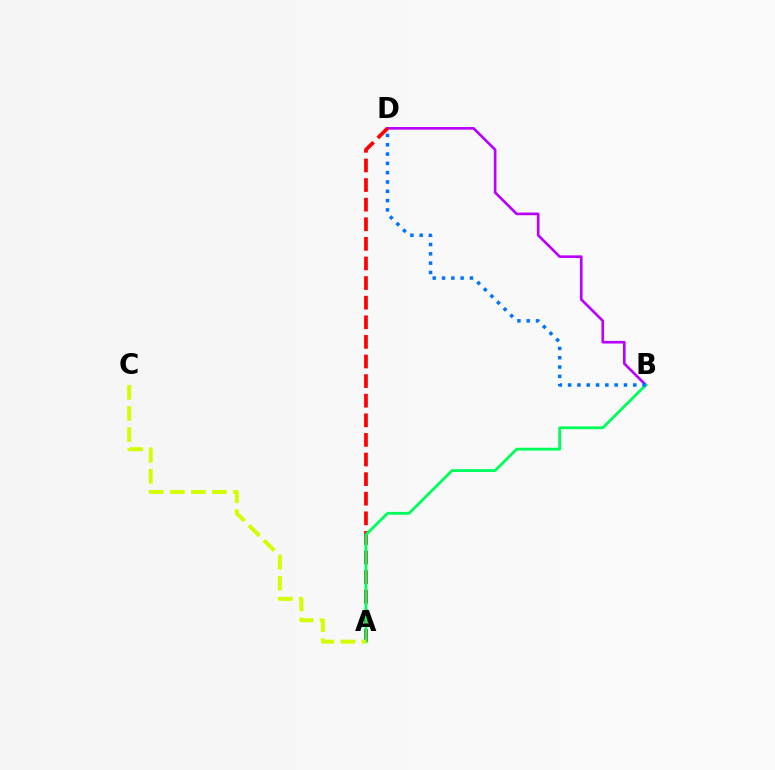{('B', 'D'): [{'color': '#b900ff', 'line_style': 'solid', 'thickness': 1.9}, {'color': '#0074ff', 'line_style': 'dotted', 'thickness': 2.53}], ('A', 'D'): [{'color': '#ff0000', 'line_style': 'dashed', 'thickness': 2.66}], ('A', 'B'): [{'color': '#00ff5c', 'line_style': 'solid', 'thickness': 2.05}], ('A', 'C'): [{'color': '#d1ff00', 'line_style': 'dashed', 'thickness': 2.87}]}